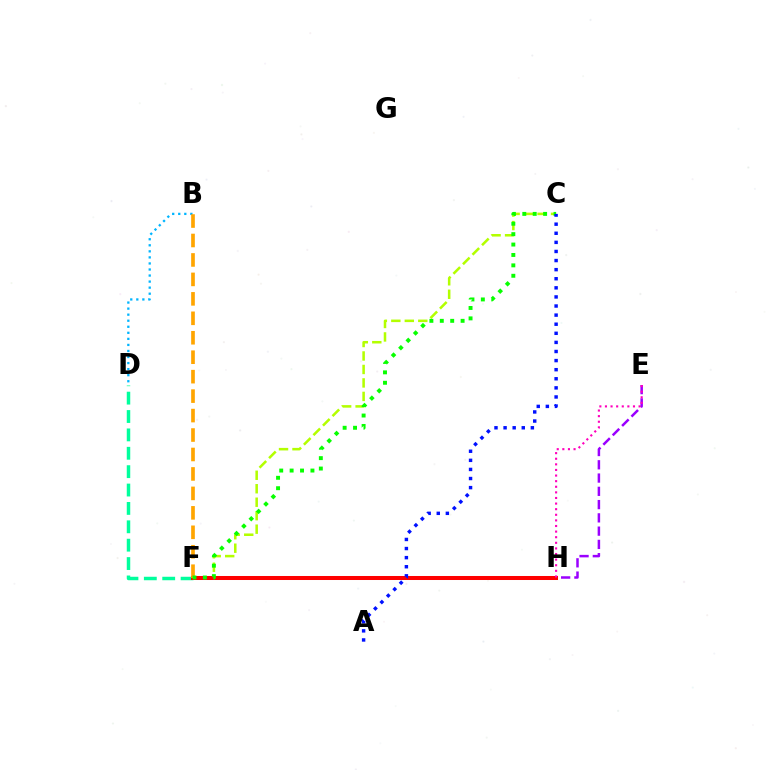{('E', 'H'): [{'color': '#9b00ff', 'line_style': 'dashed', 'thickness': 1.8}, {'color': '#ff00bd', 'line_style': 'dotted', 'thickness': 1.52}], ('D', 'F'): [{'color': '#00ff9d', 'line_style': 'dashed', 'thickness': 2.5}], ('C', 'F'): [{'color': '#b3ff00', 'line_style': 'dashed', 'thickness': 1.83}, {'color': '#08ff00', 'line_style': 'dotted', 'thickness': 2.83}], ('F', 'H'): [{'color': '#ff0000', 'line_style': 'solid', 'thickness': 2.89}], ('B', 'D'): [{'color': '#00b5ff', 'line_style': 'dotted', 'thickness': 1.64}], ('B', 'F'): [{'color': '#ffa500', 'line_style': 'dashed', 'thickness': 2.64}], ('A', 'C'): [{'color': '#0010ff', 'line_style': 'dotted', 'thickness': 2.47}]}